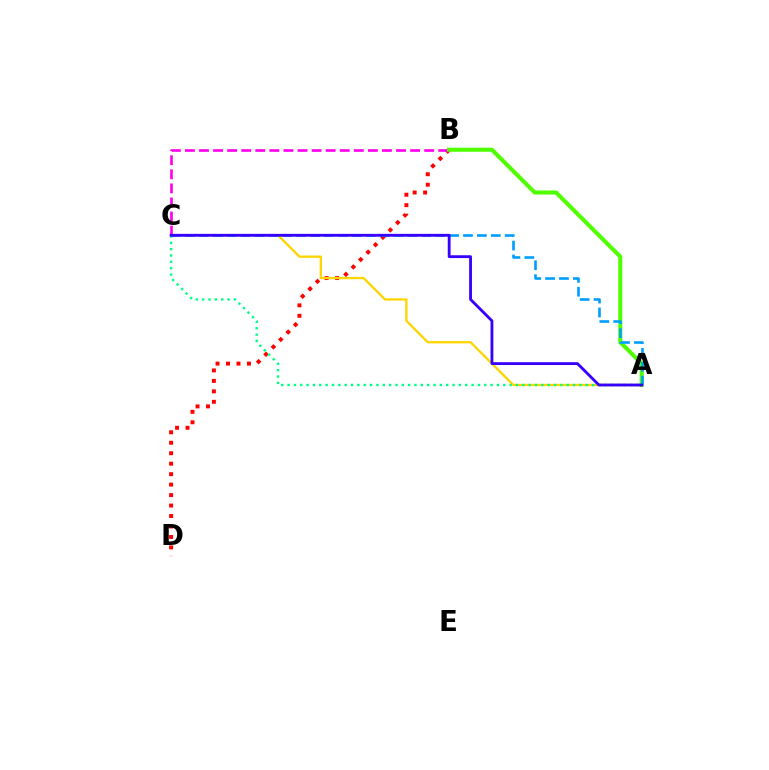{('B', 'D'): [{'color': '#ff0000', 'line_style': 'dotted', 'thickness': 2.84}], ('A', 'C'): [{'color': '#ffd500', 'line_style': 'solid', 'thickness': 1.66}, {'color': '#00ff86', 'line_style': 'dotted', 'thickness': 1.72}, {'color': '#009eff', 'line_style': 'dashed', 'thickness': 1.89}, {'color': '#3700ff', 'line_style': 'solid', 'thickness': 2.04}], ('B', 'C'): [{'color': '#ff00ed', 'line_style': 'dashed', 'thickness': 1.91}], ('A', 'B'): [{'color': '#4fff00', 'line_style': 'solid', 'thickness': 2.93}]}